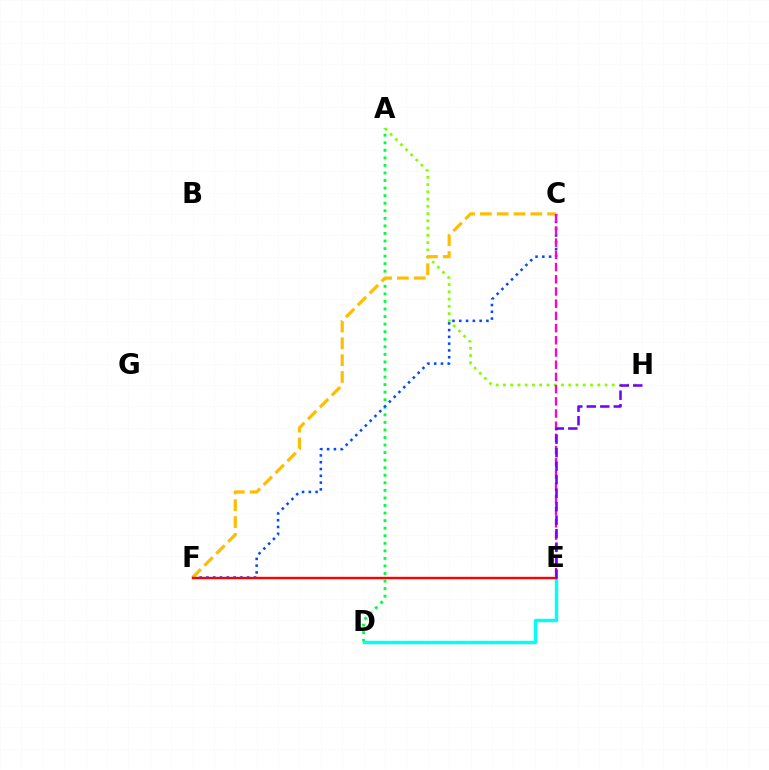{('A', 'D'): [{'color': '#00ff39', 'line_style': 'dotted', 'thickness': 2.05}], ('C', 'F'): [{'color': '#004bff', 'line_style': 'dotted', 'thickness': 1.84}, {'color': '#ffbd00', 'line_style': 'dashed', 'thickness': 2.29}], ('A', 'H'): [{'color': '#84ff00', 'line_style': 'dotted', 'thickness': 1.97}], ('D', 'E'): [{'color': '#00fff6', 'line_style': 'solid', 'thickness': 2.47}], ('C', 'E'): [{'color': '#ff00cf', 'line_style': 'dashed', 'thickness': 1.66}], ('E', 'F'): [{'color': '#ff0000', 'line_style': 'solid', 'thickness': 1.72}], ('E', 'H'): [{'color': '#7200ff', 'line_style': 'dashed', 'thickness': 1.83}]}